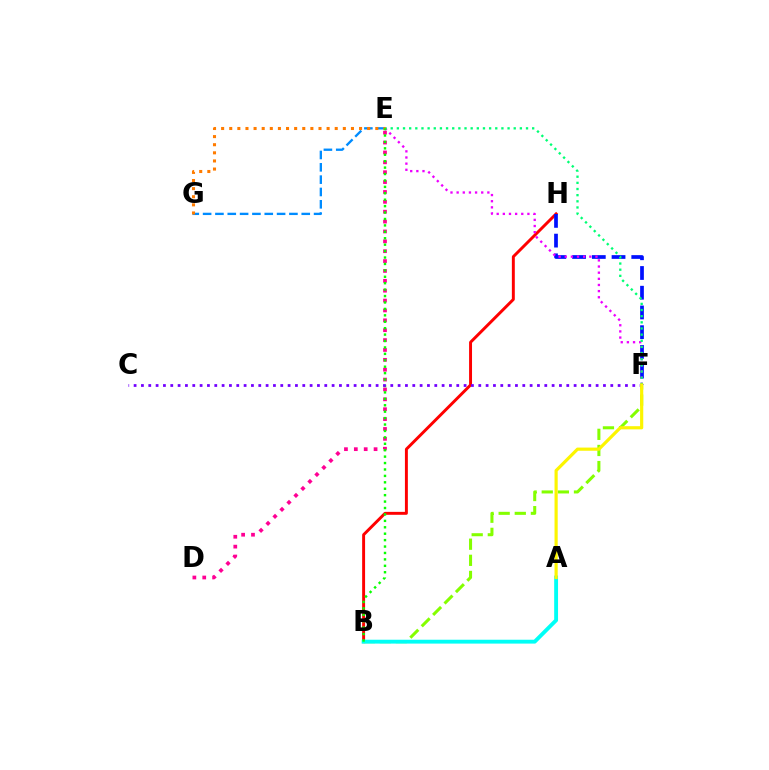{('B', 'H'): [{'color': '#ff0000', 'line_style': 'solid', 'thickness': 2.11}], ('E', 'G'): [{'color': '#008cff', 'line_style': 'dashed', 'thickness': 1.68}, {'color': '#ff7c00', 'line_style': 'dotted', 'thickness': 2.2}], ('F', 'H'): [{'color': '#0010ff', 'line_style': 'dashed', 'thickness': 2.68}], ('E', 'F'): [{'color': '#ee00ff', 'line_style': 'dotted', 'thickness': 1.67}, {'color': '#00ff74', 'line_style': 'dotted', 'thickness': 1.67}], ('B', 'F'): [{'color': '#84ff00', 'line_style': 'dashed', 'thickness': 2.19}], ('A', 'B'): [{'color': '#00fff6', 'line_style': 'solid', 'thickness': 2.78}], ('D', 'E'): [{'color': '#ff0094', 'line_style': 'dotted', 'thickness': 2.68}], ('B', 'E'): [{'color': '#08ff00', 'line_style': 'dotted', 'thickness': 1.75}], ('C', 'F'): [{'color': '#7200ff', 'line_style': 'dotted', 'thickness': 1.99}], ('A', 'F'): [{'color': '#fcf500', 'line_style': 'solid', 'thickness': 2.28}]}